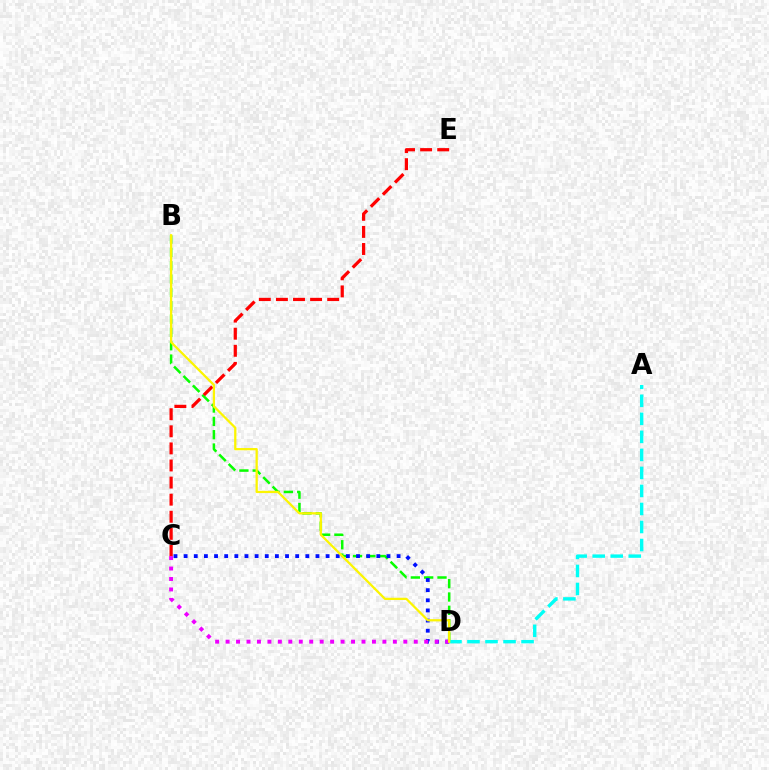{('B', 'D'): [{'color': '#08ff00', 'line_style': 'dashed', 'thickness': 1.81}, {'color': '#fcf500', 'line_style': 'solid', 'thickness': 1.63}], ('A', 'D'): [{'color': '#00fff6', 'line_style': 'dashed', 'thickness': 2.45}], ('C', 'D'): [{'color': '#0010ff', 'line_style': 'dotted', 'thickness': 2.76}, {'color': '#ee00ff', 'line_style': 'dotted', 'thickness': 2.84}], ('C', 'E'): [{'color': '#ff0000', 'line_style': 'dashed', 'thickness': 2.32}]}